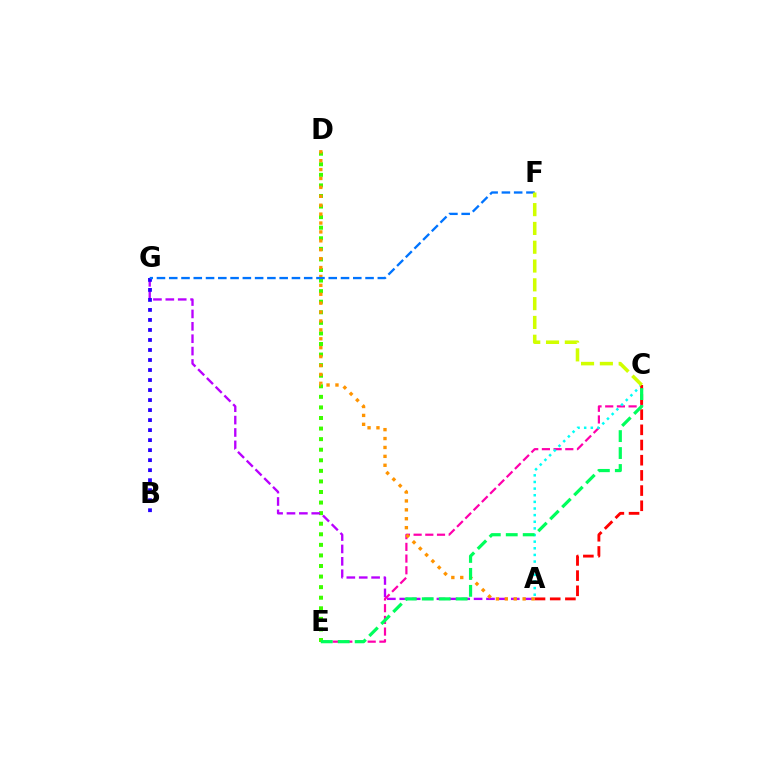{('C', 'E'): [{'color': '#ff00ac', 'line_style': 'dashed', 'thickness': 1.59}, {'color': '#00ff5c', 'line_style': 'dashed', 'thickness': 2.3}], ('D', 'E'): [{'color': '#3dff00', 'line_style': 'dotted', 'thickness': 2.87}], ('A', 'G'): [{'color': '#b900ff', 'line_style': 'dashed', 'thickness': 1.68}], ('A', 'C'): [{'color': '#00fff6', 'line_style': 'dotted', 'thickness': 1.8}, {'color': '#ff0000', 'line_style': 'dashed', 'thickness': 2.06}], ('B', 'G'): [{'color': '#2500ff', 'line_style': 'dotted', 'thickness': 2.72}], ('A', 'D'): [{'color': '#ff9400', 'line_style': 'dotted', 'thickness': 2.42}], ('F', 'G'): [{'color': '#0074ff', 'line_style': 'dashed', 'thickness': 1.67}], ('C', 'F'): [{'color': '#d1ff00', 'line_style': 'dashed', 'thickness': 2.55}]}